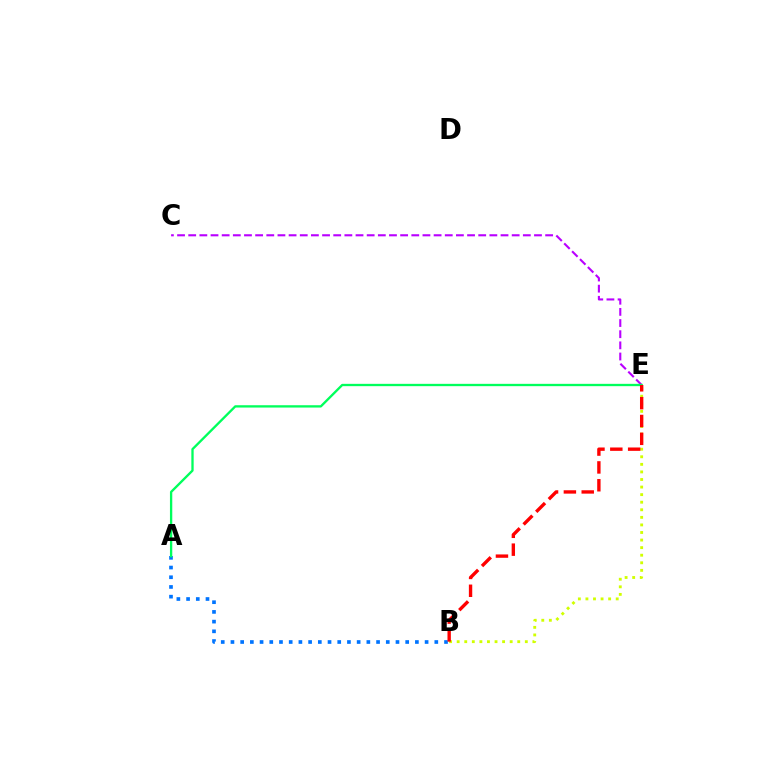{('A', 'B'): [{'color': '#0074ff', 'line_style': 'dotted', 'thickness': 2.64}], ('C', 'E'): [{'color': '#b900ff', 'line_style': 'dashed', 'thickness': 1.52}], ('B', 'E'): [{'color': '#d1ff00', 'line_style': 'dotted', 'thickness': 2.06}, {'color': '#ff0000', 'line_style': 'dashed', 'thickness': 2.42}], ('A', 'E'): [{'color': '#00ff5c', 'line_style': 'solid', 'thickness': 1.67}]}